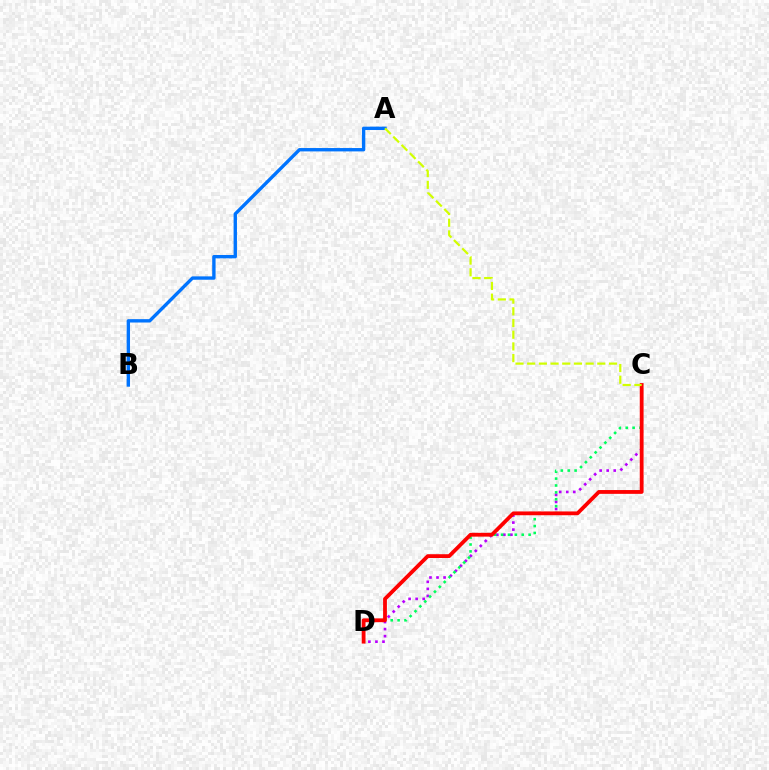{('C', 'D'): [{'color': '#b900ff', 'line_style': 'dotted', 'thickness': 1.91}, {'color': '#00ff5c', 'line_style': 'dotted', 'thickness': 1.87}, {'color': '#ff0000', 'line_style': 'solid', 'thickness': 2.74}], ('A', 'B'): [{'color': '#0074ff', 'line_style': 'solid', 'thickness': 2.43}], ('A', 'C'): [{'color': '#d1ff00', 'line_style': 'dashed', 'thickness': 1.59}]}